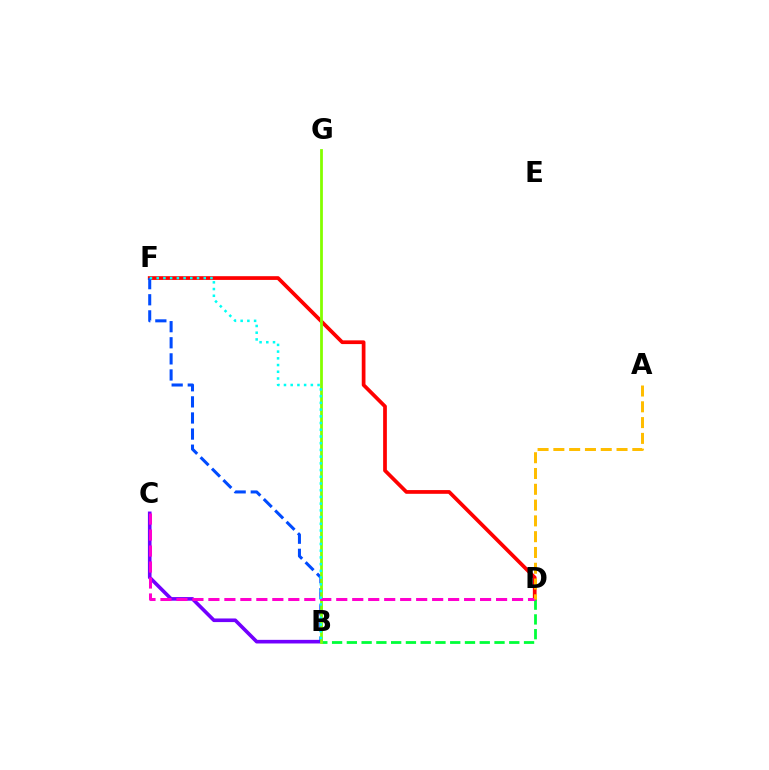{('D', 'F'): [{'color': '#ff0000', 'line_style': 'solid', 'thickness': 2.68}], ('B', 'D'): [{'color': '#00ff39', 'line_style': 'dashed', 'thickness': 2.01}], ('B', 'C'): [{'color': '#7200ff', 'line_style': 'solid', 'thickness': 2.61}], ('B', 'F'): [{'color': '#004bff', 'line_style': 'dashed', 'thickness': 2.19}, {'color': '#00fff6', 'line_style': 'dotted', 'thickness': 1.83}], ('B', 'G'): [{'color': '#84ff00', 'line_style': 'solid', 'thickness': 2.0}], ('C', 'D'): [{'color': '#ff00cf', 'line_style': 'dashed', 'thickness': 2.17}], ('A', 'D'): [{'color': '#ffbd00', 'line_style': 'dashed', 'thickness': 2.15}]}